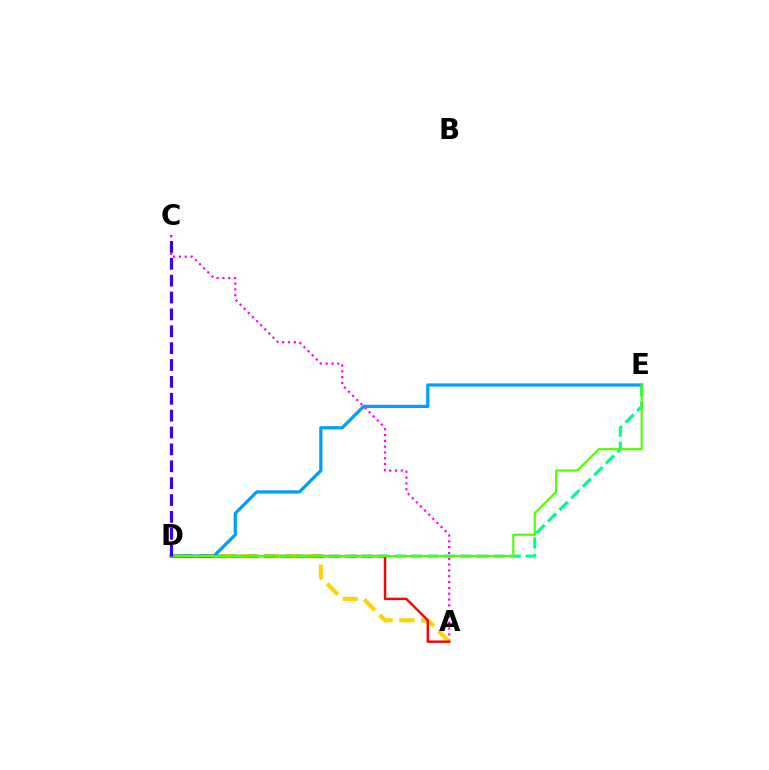{('A', 'C'): [{'color': '#ff00ed', 'line_style': 'dotted', 'thickness': 1.58}], ('A', 'D'): [{'color': '#ffd500', 'line_style': 'dashed', 'thickness': 2.96}, {'color': '#ff0000', 'line_style': 'solid', 'thickness': 1.74}], ('D', 'E'): [{'color': '#00ff86', 'line_style': 'dashed', 'thickness': 2.23}, {'color': '#009eff', 'line_style': 'solid', 'thickness': 2.32}, {'color': '#4fff00', 'line_style': 'solid', 'thickness': 1.56}], ('C', 'D'): [{'color': '#3700ff', 'line_style': 'dashed', 'thickness': 2.29}]}